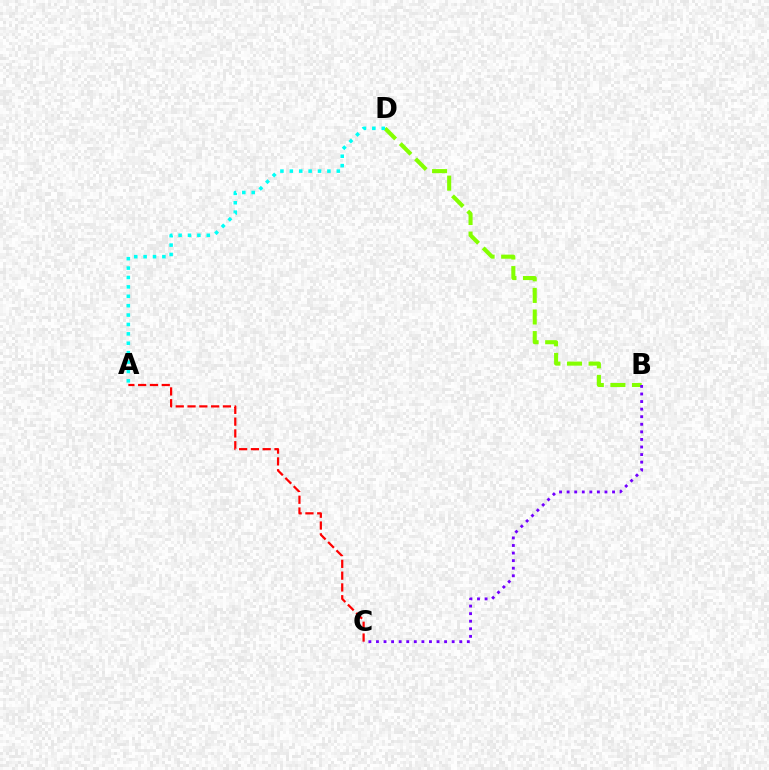{('B', 'D'): [{'color': '#84ff00', 'line_style': 'dashed', 'thickness': 2.93}], ('A', 'D'): [{'color': '#00fff6', 'line_style': 'dotted', 'thickness': 2.55}], ('A', 'C'): [{'color': '#ff0000', 'line_style': 'dashed', 'thickness': 1.6}], ('B', 'C'): [{'color': '#7200ff', 'line_style': 'dotted', 'thickness': 2.06}]}